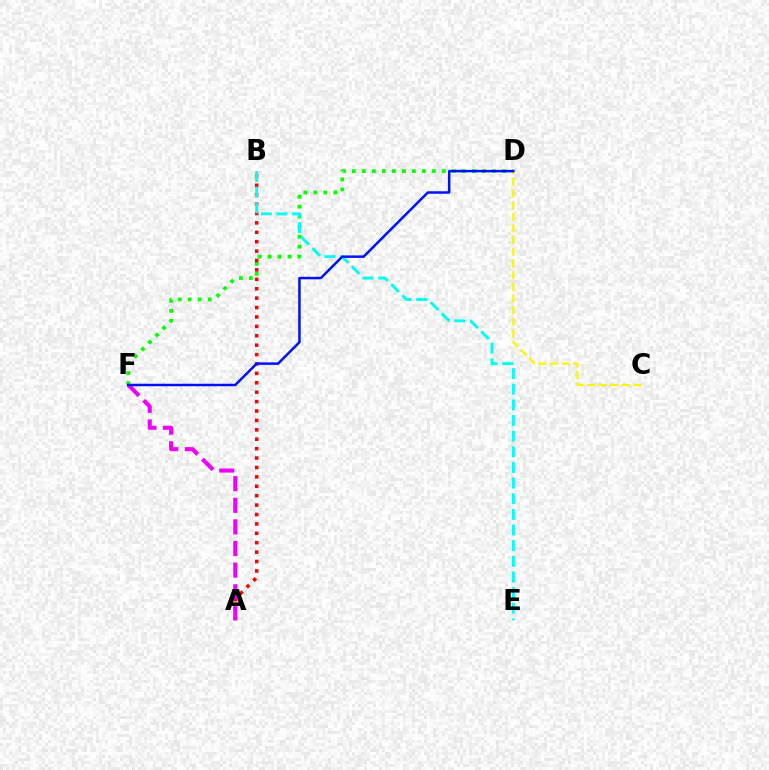{('D', 'F'): [{'color': '#08ff00', 'line_style': 'dotted', 'thickness': 2.72}, {'color': '#0010ff', 'line_style': 'solid', 'thickness': 1.8}], ('A', 'B'): [{'color': '#ff0000', 'line_style': 'dotted', 'thickness': 2.56}], ('B', 'E'): [{'color': '#00fff6', 'line_style': 'dashed', 'thickness': 2.12}], ('C', 'D'): [{'color': '#fcf500', 'line_style': 'dashed', 'thickness': 1.58}], ('A', 'F'): [{'color': '#ee00ff', 'line_style': 'dashed', 'thickness': 2.94}]}